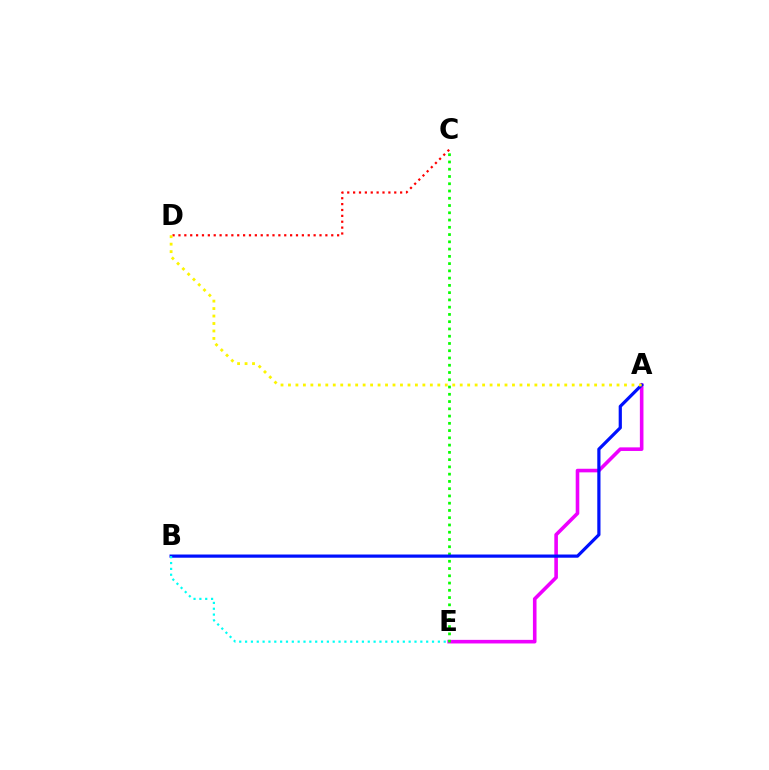{('A', 'E'): [{'color': '#ee00ff', 'line_style': 'solid', 'thickness': 2.59}], ('C', 'D'): [{'color': '#ff0000', 'line_style': 'dotted', 'thickness': 1.6}], ('C', 'E'): [{'color': '#08ff00', 'line_style': 'dotted', 'thickness': 1.97}], ('A', 'B'): [{'color': '#0010ff', 'line_style': 'solid', 'thickness': 2.31}], ('A', 'D'): [{'color': '#fcf500', 'line_style': 'dotted', 'thickness': 2.03}], ('B', 'E'): [{'color': '#00fff6', 'line_style': 'dotted', 'thickness': 1.59}]}